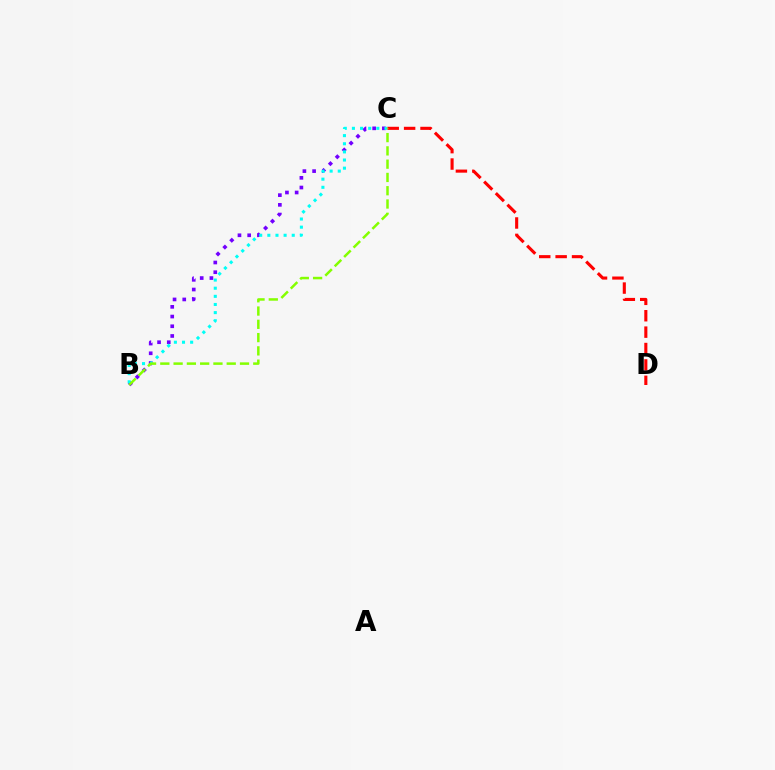{('B', 'C'): [{'color': '#7200ff', 'line_style': 'dotted', 'thickness': 2.64}, {'color': '#00fff6', 'line_style': 'dotted', 'thickness': 2.21}, {'color': '#84ff00', 'line_style': 'dashed', 'thickness': 1.8}], ('C', 'D'): [{'color': '#ff0000', 'line_style': 'dashed', 'thickness': 2.23}]}